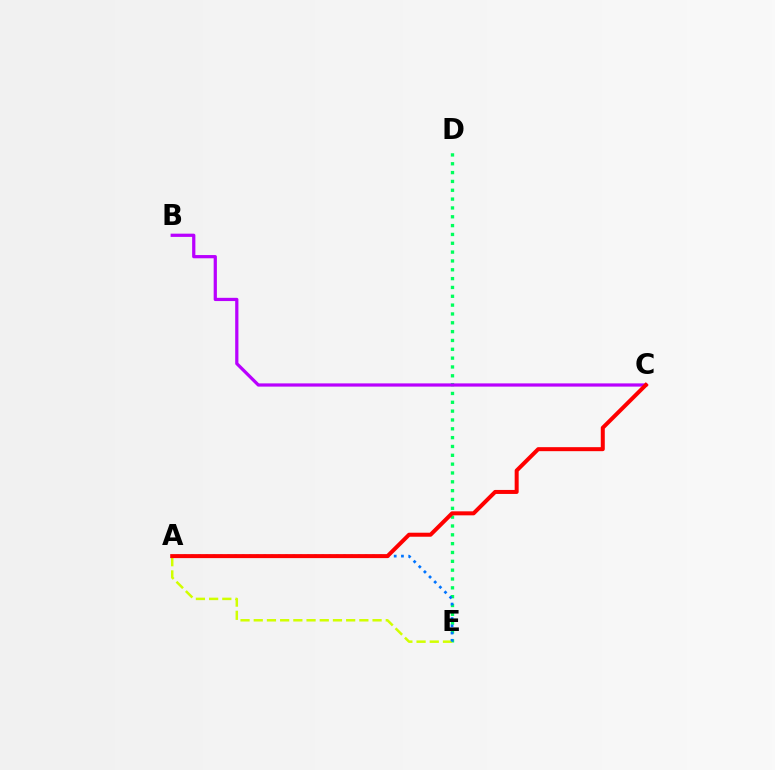{('D', 'E'): [{'color': '#00ff5c', 'line_style': 'dotted', 'thickness': 2.4}], ('B', 'C'): [{'color': '#b900ff', 'line_style': 'solid', 'thickness': 2.33}], ('A', 'E'): [{'color': '#d1ff00', 'line_style': 'dashed', 'thickness': 1.79}, {'color': '#0074ff', 'line_style': 'dotted', 'thickness': 1.97}], ('A', 'C'): [{'color': '#ff0000', 'line_style': 'solid', 'thickness': 2.88}]}